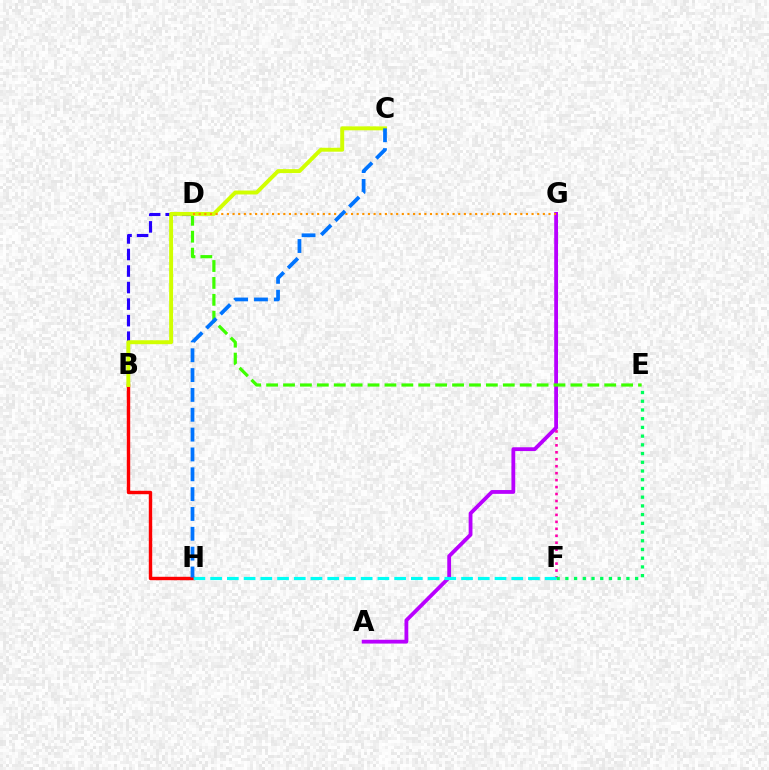{('F', 'G'): [{'color': '#ff00ac', 'line_style': 'dotted', 'thickness': 1.89}], ('A', 'G'): [{'color': '#b900ff', 'line_style': 'solid', 'thickness': 2.74}], ('E', 'F'): [{'color': '#00ff5c', 'line_style': 'dotted', 'thickness': 2.37}], ('B', 'H'): [{'color': '#ff0000', 'line_style': 'solid', 'thickness': 2.46}], ('F', 'H'): [{'color': '#00fff6', 'line_style': 'dashed', 'thickness': 2.27}], ('B', 'D'): [{'color': '#2500ff', 'line_style': 'dashed', 'thickness': 2.25}], ('D', 'E'): [{'color': '#3dff00', 'line_style': 'dashed', 'thickness': 2.3}], ('B', 'C'): [{'color': '#d1ff00', 'line_style': 'solid', 'thickness': 2.83}], ('D', 'G'): [{'color': '#ff9400', 'line_style': 'dotted', 'thickness': 1.53}], ('C', 'H'): [{'color': '#0074ff', 'line_style': 'dashed', 'thickness': 2.7}]}